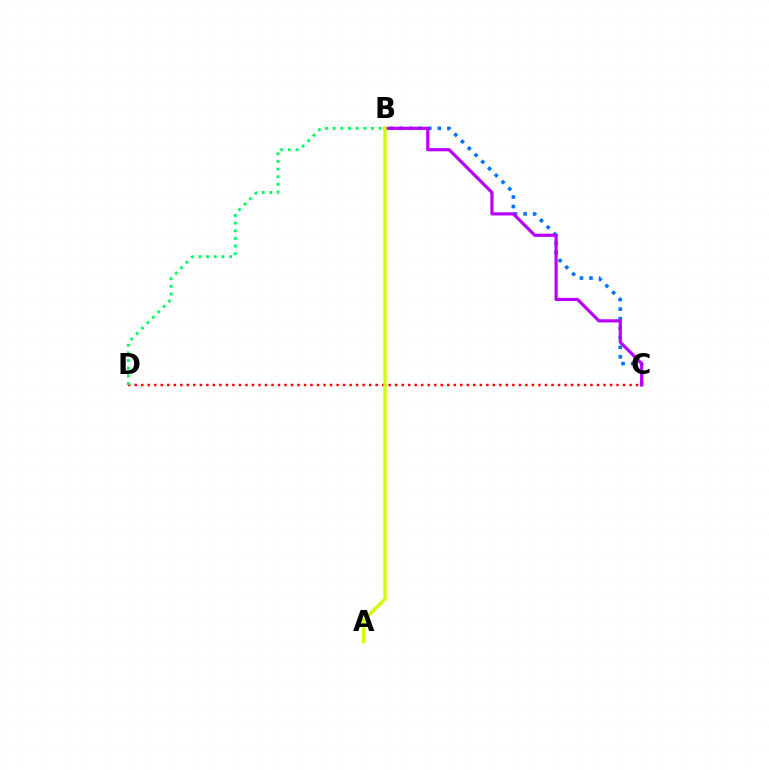{('C', 'D'): [{'color': '#ff0000', 'line_style': 'dotted', 'thickness': 1.77}], ('B', 'D'): [{'color': '#00ff5c', 'line_style': 'dotted', 'thickness': 2.08}], ('B', 'C'): [{'color': '#0074ff', 'line_style': 'dotted', 'thickness': 2.59}, {'color': '#b900ff', 'line_style': 'solid', 'thickness': 2.29}], ('A', 'B'): [{'color': '#d1ff00', 'line_style': 'solid', 'thickness': 2.42}]}